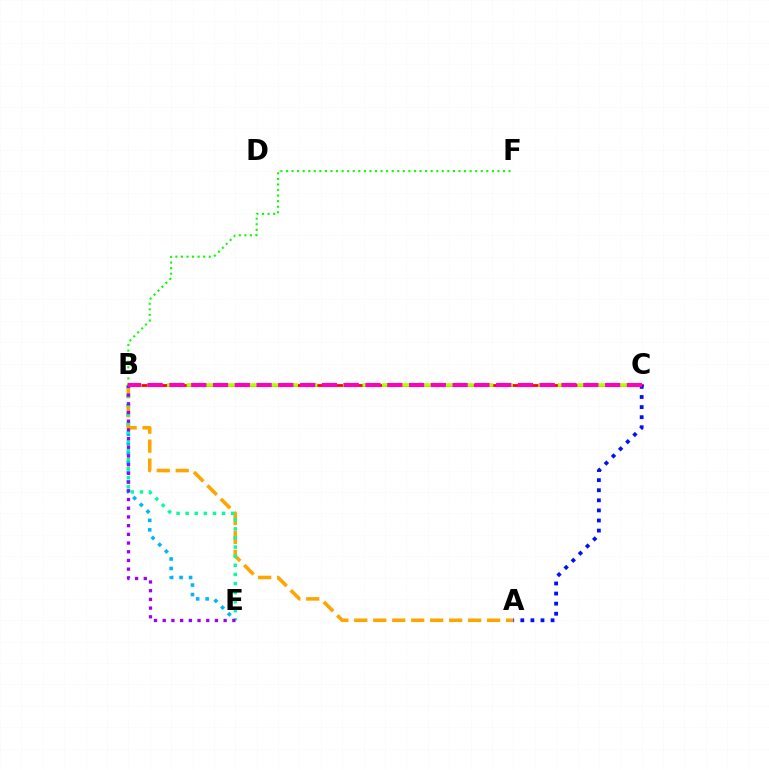{('B', 'E'): [{'color': '#00b5ff', 'line_style': 'dotted', 'thickness': 2.58}, {'color': '#00ff9d', 'line_style': 'dotted', 'thickness': 2.47}, {'color': '#9b00ff', 'line_style': 'dotted', 'thickness': 2.37}], ('B', 'C'): [{'color': '#ff0000', 'line_style': 'solid', 'thickness': 1.97}, {'color': '#b3ff00', 'line_style': 'dashed', 'thickness': 2.65}, {'color': '#ff00bd', 'line_style': 'dashed', 'thickness': 2.96}], ('A', 'B'): [{'color': '#ffa500', 'line_style': 'dashed', 'thickness': 2.58}], ('A', 'C'): [{'color': '#0010ff', 'line_style': 'dotted', 'thickness': 2.74}], ('B', 'F'): [{'color': '#08ff00', 'line_style': 'dotted', 'thickness': 1.51}]}